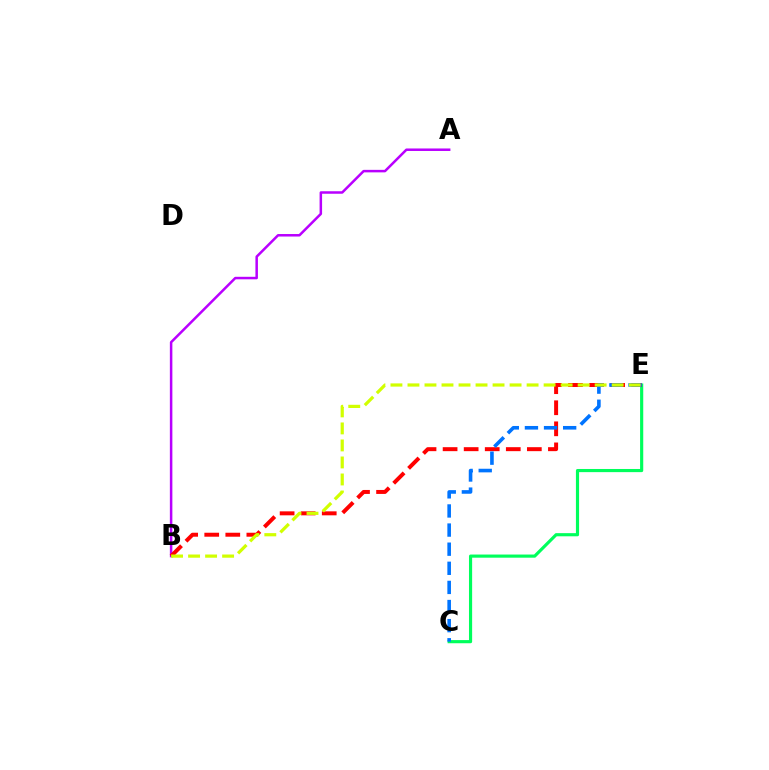{('C', 'E'): [{'color': '#00ff5c', 'line_style': 'solid', 'thickness': 2.27}, {'color': '#0074ff', 'line_style': 'dashed', 'thickness': 2.6}], ('A', 'B'): [{'color': '#b900ff', 'line_style': 'solid', 'thickness': 1.81}], ('B', 'E'): [{'color': '#ff0000', 'line_style': 'dashed', 'thickness': 2.86}, {'color': '#d1ff00', 'line_style': 'dashed', 'thickness': 2.31}]}